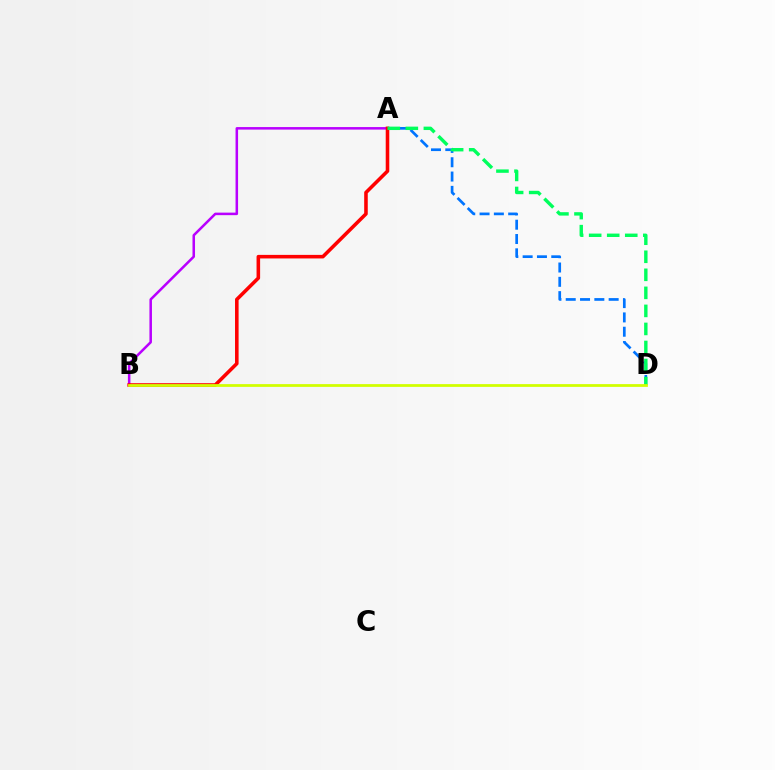{('A', 'D'): [{'color': '#0074ff', 'line_style': 'dashed', 'thickness': 1.94}, {'color': '#00ff5c', 'line_style': 'dashed', 'thickness': 2.45}], ('A', 'B'): [{'color': '#b900ff', 'line_style': 'solid', 'thickness': 1.82}, {'color': '#ff0000', 'line_style': 'solid', 'thickness': 2.57}], ('B', 'D'): [{'color': '#d1ff00', 'line_style': 'solid', 'thickness': 1.99}]}